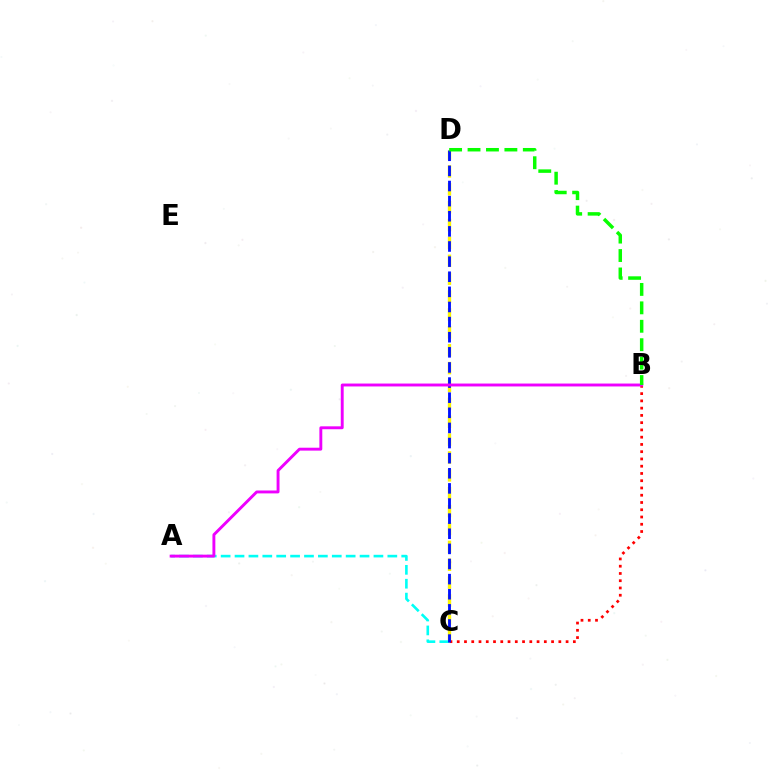{('C', 'D'): [{'color': '#fcf500', 'line_style': 'dashed', 'thickness': 2.43}, {'color': '#0010ff', 'line_style': 'dashed', 'thickness': 2.05}], ('A', 'C'): [{'color': '#00fff6', 'line_style': 'dashed', 'thickness': 1.89}], ('B', 'C'): [{'color': '#ff0000', 'line_style': 'dotted', 'thickness': 1.97}], ('A', 'B'): [{'color': '#ee00ff', 'line_style': 'solid', 'thickness': 2.09}], ('B', 'D'): [{'color': '#08ff00', 'line_style': 'dashed', 'thickness': 2.5}]}